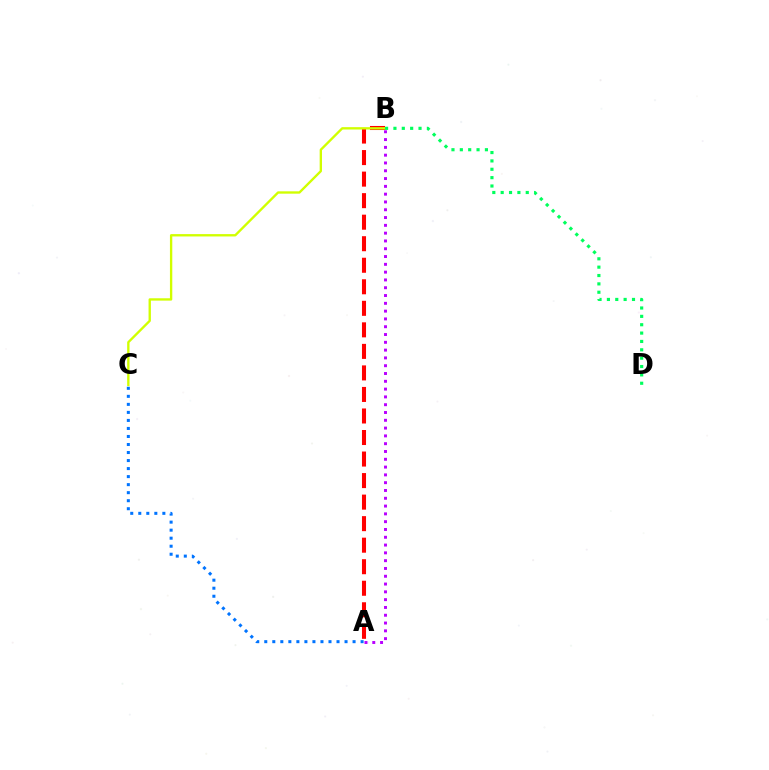{('A', 'B'): [{'color': '#ff0000', 'line_style': 'dashed', 'thickness': 2.93}, {'color': '#b900ff', 'line_style': 'dotted', 'thickness': 2.12}], ('B', 'C'): [{'color': '#d1ff00', 'line_style': 'solid', 'thickness': 1.69}], ('B', 'D'): [{'color': '#00ff5c', 'line_style': 'dotted', 'thickness': 2.27}], ('A', 'C'): [{'color': '#0074ff', 'line_style': 'dotted', 'thickness': 2.18}]}